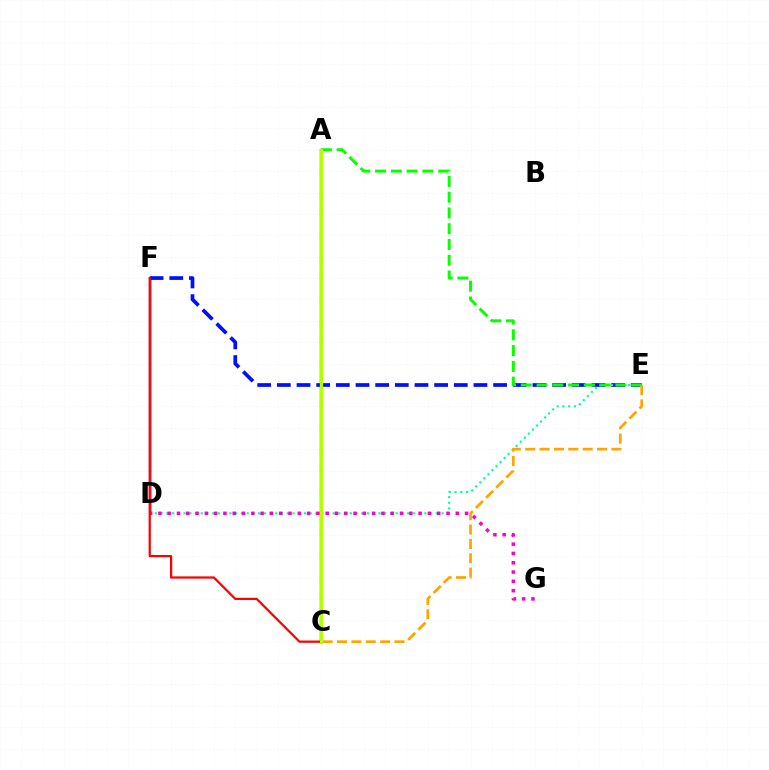{('D', 'F'): [{'color': '#00b5ff', 'line_style': 'solid', 'thickness': 1.82}], ('E', 'F'): [{'color': '#0010ff', 'line_style': 'dashed', 'thickness': 2.67}], ('D', 'E'): [{'color': '#00ff9d', 'line_style': 'dotted', 'thickness': 1.56}], ('A', 'E'): [{'color': '#08ff00', 'line_style': 'dashed', 'thickness': 2.14}], ('D', 'G'): [{'color': '#ff00bd', 'line_style': 'dotted', 'thickness': 2.53}], ('C', 'E'): [{'color': '#ffa500', 'line_style': 'dashed', 'thickness': 1.95}], ('C', 'F'): [{'color': '#ff0000', 'line_style': 'solid', 'thickness': 1.61}], ('A', 'C'): [{'color': '#9b00ff', 'line_style': 'solid', 'thickness': 1.7}, {'color': '#b3ff00', 'line_style': 'solid', 'thickness': 2.27}]}